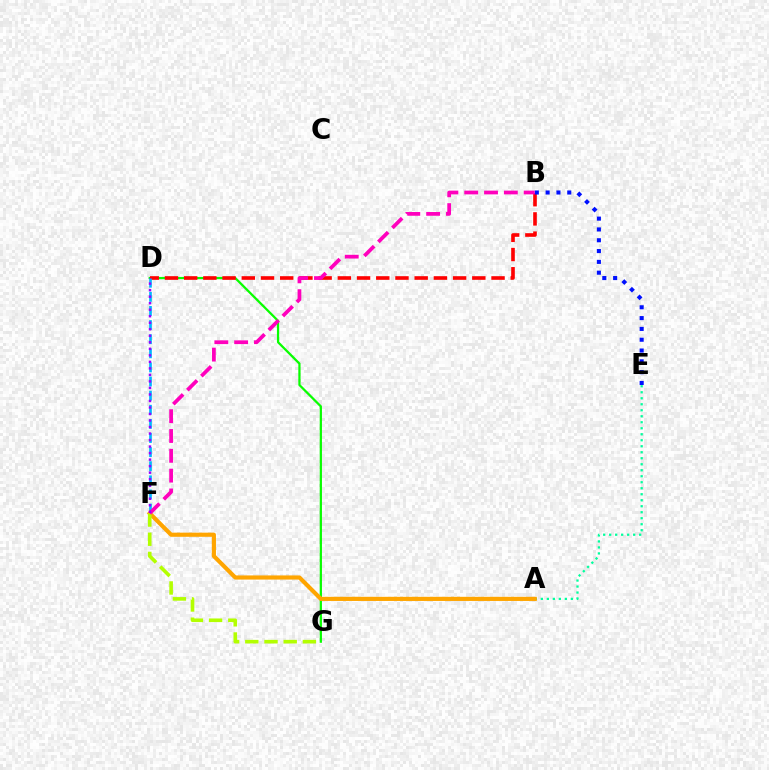{('D', 'G'): [{'color': '#08ff00', 'line_style': 'solid', 'thickness': 1.62}], ('B', 'D'): [{'color': '#ff0000', 'line_style': 'dashed', 'thickness': 2.61}], ('B', 'E'): [{'color': '#0010ff', 'line_style': 'dotted', 'thickness': 2.94}], ('D', 'F'): [{'color': '#00b5ff', 'line_style': 'dashed', 'thickness': 1.92}, {'color': '#9b00ff', 'line_style': 'dotted', 'thickness': 1.77}], ('A', 'E'): [{'color': '#00ff9d', 'line_style': 'dotted', 'thickness': 1.63}], ('A', 'F'): [{'color': '#ffa500', 'line_style': 'solid', 'thickness': 2.98}], ('F', 'G'): [{'color': '#b3ff00', 'line_style': 'dashed', 'thickness': 2.61}], ('B', 'F'): [{'color': '#ff00bd', 'line_style': 'dashed', 'thickness': 2.69}]}